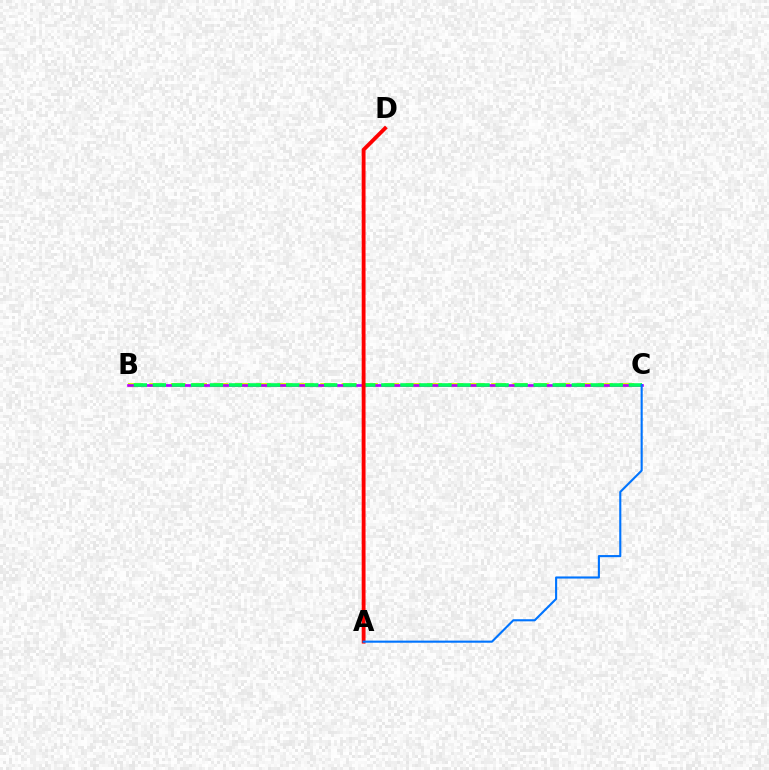{('B', 'C'): [{'color': '#d1ff00', 'line_style': 'dashed', 'thickness': 2.9}, {'color': '#b900ff', 'line_style': 'solid', 'thickness': 1.92}, {'color': '#00ff5c', 'line_style': 'dashed', 'thickness': 2.59}], ('A', 'D'): [{'color': '#ff0000', 'line_style': 'solid', 'thickness': 2.76}], ('A', 'C'): [{'color': '#0074ff', 'line_style': 'solid', 'thickness': 1.52}]}